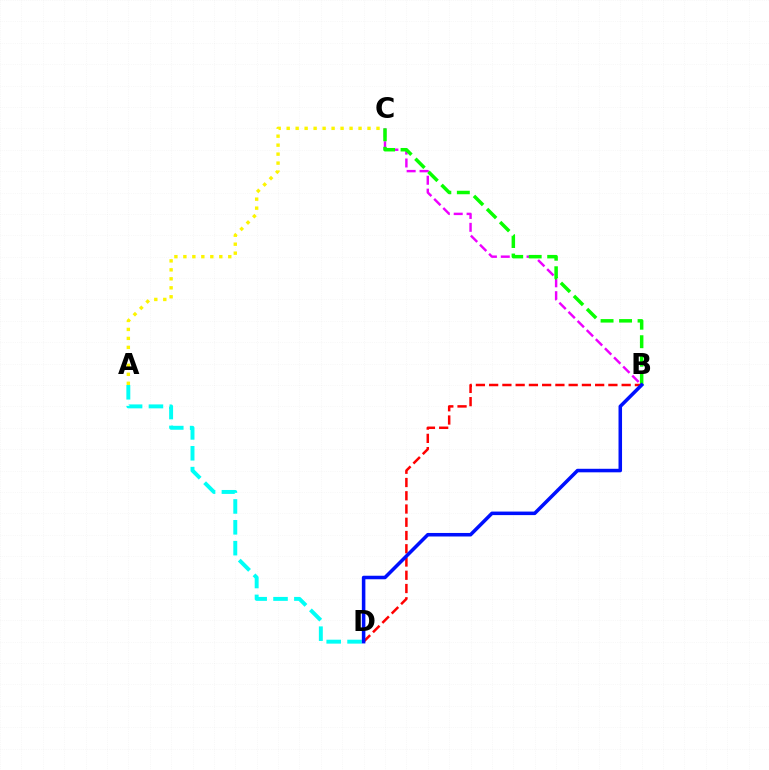{('A', 'C'): [{'color': '#fcf500', 'line_style': 'dotted', 'thickness': 2.44}], ('B', 'C'): [{'color': '#ee00ff', 'line_style': 'dashed', 'thickness': 1.75}, {'color': '#08ff00', 'line_style': 'dashed', 'thickness': 2.51}], ('A', 'D'): [{'color': '#00fff6', 'line_style': 'dashed', 'thickness': 2.83}], ('B', 'D'): [{'color': '#ff0000', 'line_style': 'dashed', 'thickness': 1.8}, {'color': '#0010ff', 'line_style': 'solid', 'thickness': 2.54}]}